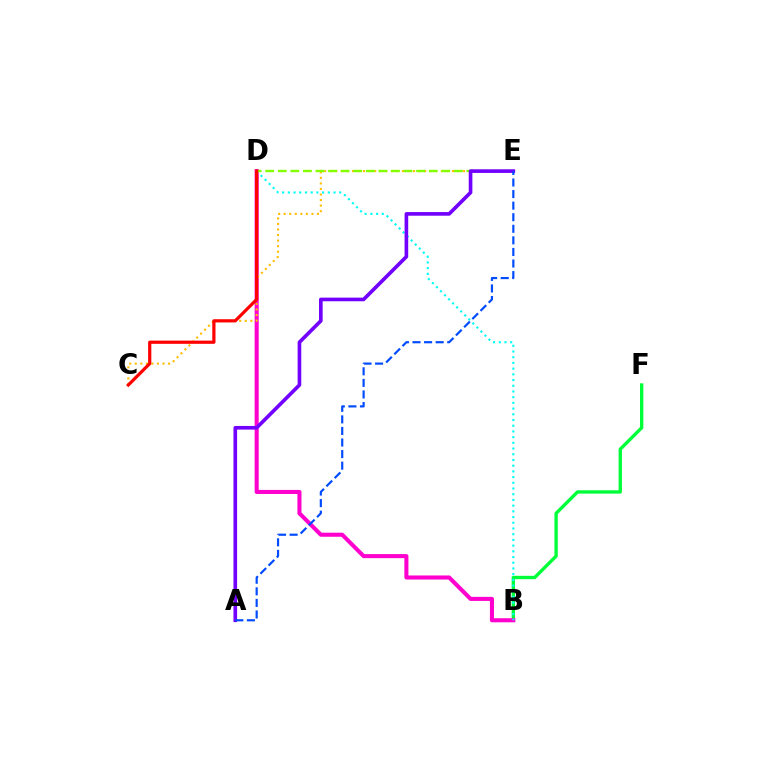{('B', 'F'): [{'color': '#00ff39', 'line_style': 'solid', 'thickness': 2.41}], ('B', 'D'): [{'color': '#ff00cf', 'line_style': 'solid', 'thickness': 2.93}, {'color': '#00fff6', 'line_style': 'dotted', 'thickness': 1.55}], ('C', 'E'): [{'color': '#ffbd00', 'line_style': 'dotted', 'thickness': 1.51}], ('D', 'E'): [{'color': '#84ff00', 'line_style': 'dashed', 'thickness': 1.71}], ('C', 'D'): [{'color': '#ff0000', 'line_style': 'solid', 'thickness': 2.31}], ('A', 'E'): [{'color': '#7200ff', 'line_style': 'solid', 'thickness': 2.62}, {'color': '#004bff', 'line_style': 'dashed', 'thickness': 1.57}]}